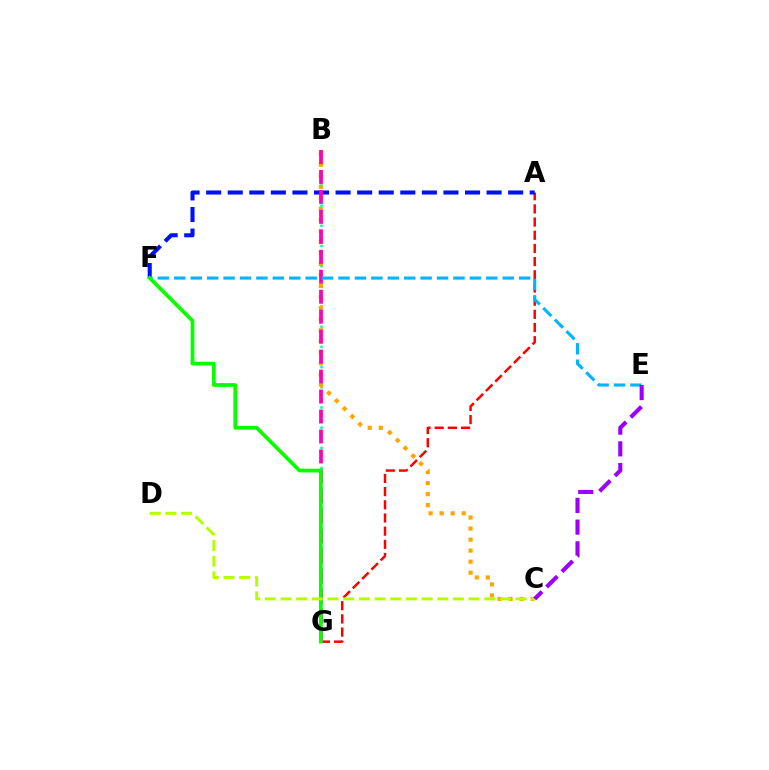{('A', 'G'): [{'color': '#ff0000', 'line_style': 'dashed', 'thickness': 1.79}], ('A', 'F'): [{'color': '#0010ff', 'line_style': 'dashed', 'thickness': 2.93}], ('B', 'G'): [{'color': '#00ff9d', 'line_style': 'dotted', 'thickness': 1.83}, {'color': '#ff00bd', 'line_style': 'dashed', 'thickness': 2.71}], ('B', 'C'): [{'color': '#ffa500', 'line_style': 'dotted', 'thickness': 3.0}], ('E', 'F'): [{'color': '#00b5ff', 'line_style': 'dashed', 'thickness': 2.23}], ('F', 'G'): [{'color': '#08ff00', 'line_style': 'solid', 'thickness': 2.69}], ('C', 'D'): [{'color': '#b3ff00', 'line_style': 'dashed', 'thickness': 2.13}], ('C', 'E'): [{'color': '#9b00ff', 'line_style': 'dashed', 'thickness': 2.95}]}